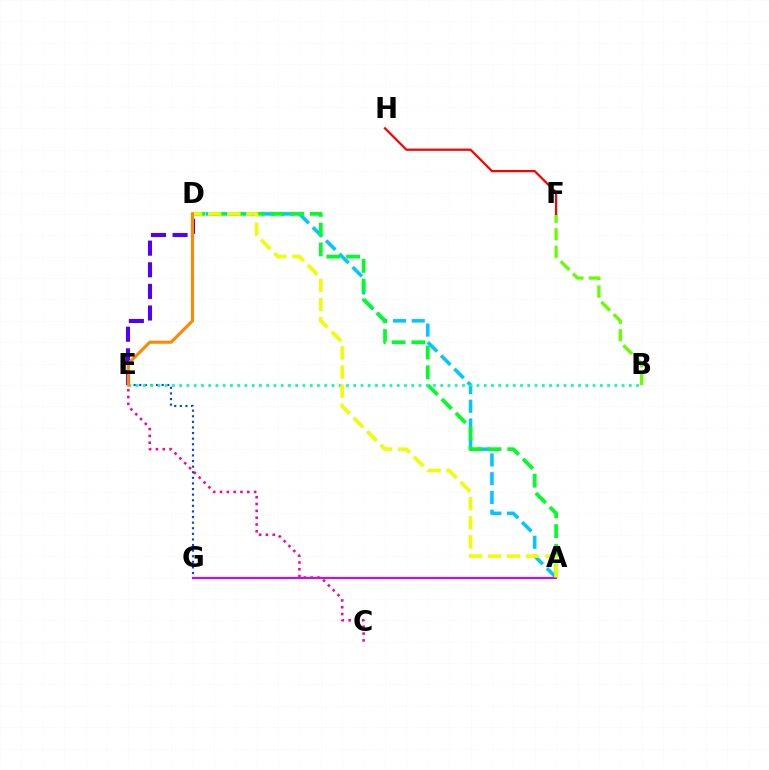{('B', 'F'): [{'color': '#66ff00', 'line_style': 'dashed', 'thickness': 2.38}], ('A', 'D'): [{'color': '#00c7ff', 'line_style': 'dashed', 'thickness': 2.55}, {'color': '#00ff27', 'line_style': 'dashed', 'thickness': 2.68}, {'color': '#eeff00', 'line_style': 'dashed', 'thickness': 2.59}], ('F', 'H'): [{'color': '#ff0000', 'line_style': 'solid', 'thickness': 1.6}], ('D', 'E'): [{'color': '#4f00ff', 'line_style': 'dashed', 'thickness': 2.94}, {'color': '#ff8800', 'line_style': 'solid', 'thickness': 2.21}], ('C', 'E'): [{'color': '#ff00a0', 'line_style': 'dotted', 'thickness': 1.85}], ('E', 'G'): [{'color': '#003fff', 'line_style': 'dotted', 'thickness': 1.52}], ('A', 'G'): [{'color': '#d600ff', 'line_style': 'solid', 'thickness': 1.51}], ('B', 'E'): [{'color': '#00ffaf', 'line_style': 'dotted', 'thickness': 1.97}]}